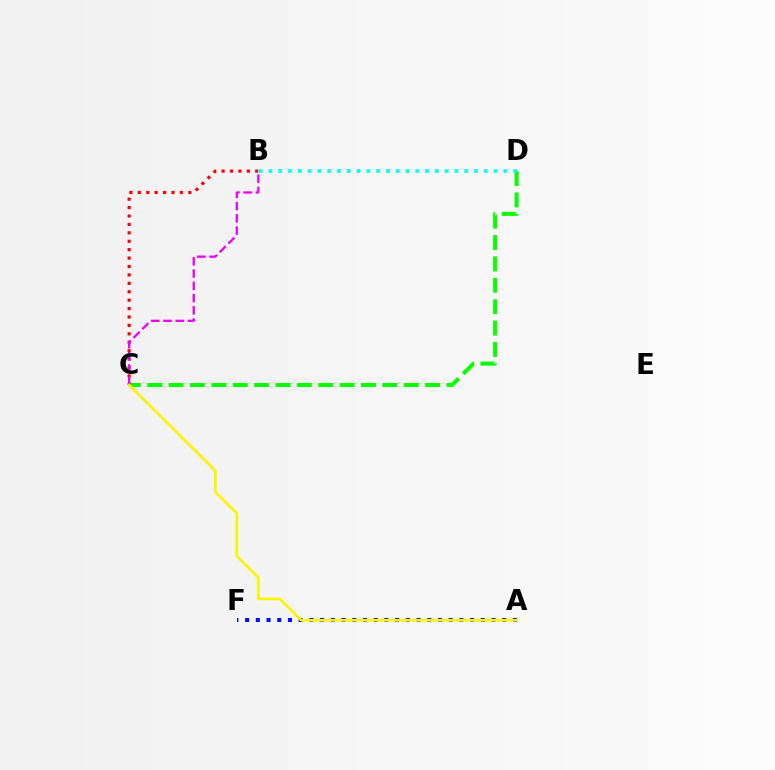{('C', 'D'): [{'color': '#08ff00', 'line_style': 'dashed', 'thickness': 2.9}], ('B', 'C'): [{'color': '#ff0000', 'line_style': 'dotted', 'thickness': 2.29}, {'color': '#ee00ff', 'line_style': 'dashed', 'thickness': 1.66}], ('A', 'F'): [{'color': '#0010ff', 'line_style': 'dotted', 'thickness': 2.91}], ('B', 'D'): [{'color': '#00fff6', 'line_style': 'dotted', 'thickness': 2.66}], ('A', 'C'): [{'color': '#fcf500', 'line_style': 'solid', 'thickness': 1.93}]}